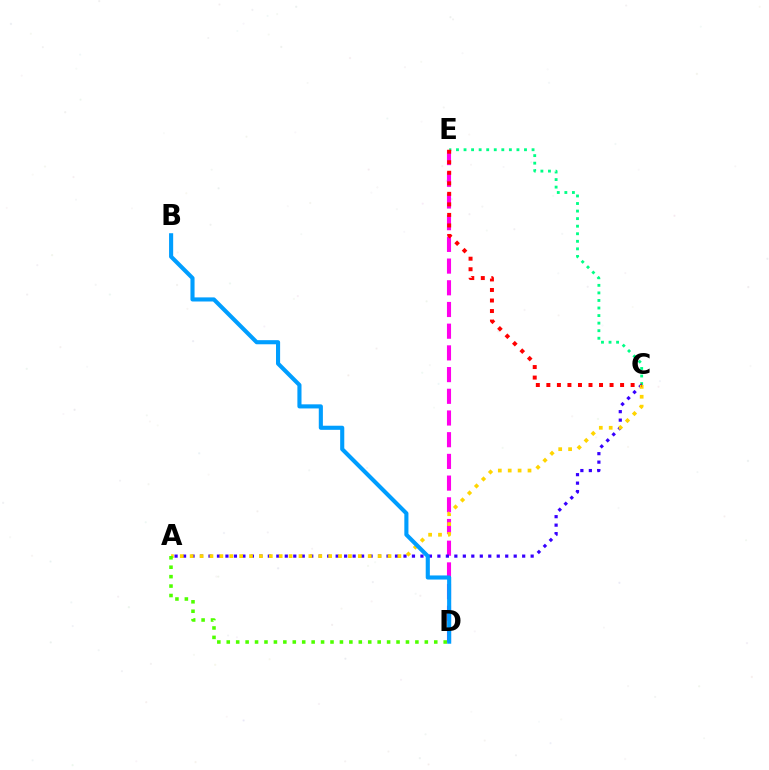{('D', 'E'): [{'color': '#ff00ed', 'line_style': 'dashed', 'thickness': 2.95}], ('C', 'E'): [{'color': '#00ff86', 'line_style': 'dotted', 'thickness': 2.05}, {'color': '#ff0000', 'line_style': 'dotted', 'thickness': 2.86}], ('A', 'C'): [{'color': '#3700ff', 'line_style': 'dotted', 'thickness': 2.3}, {'color': '#ffd500', 'line_style': 'dotted', 'thickness': 2.69}], ('A', 'D'): [{'color': '#4fff00', 'line_style': 'dotted', 'thickness': 2.56}], ('B', 'D'): [{'color': '#009eff', 'line_style': 'solid', 'thickness': 2.96}]}